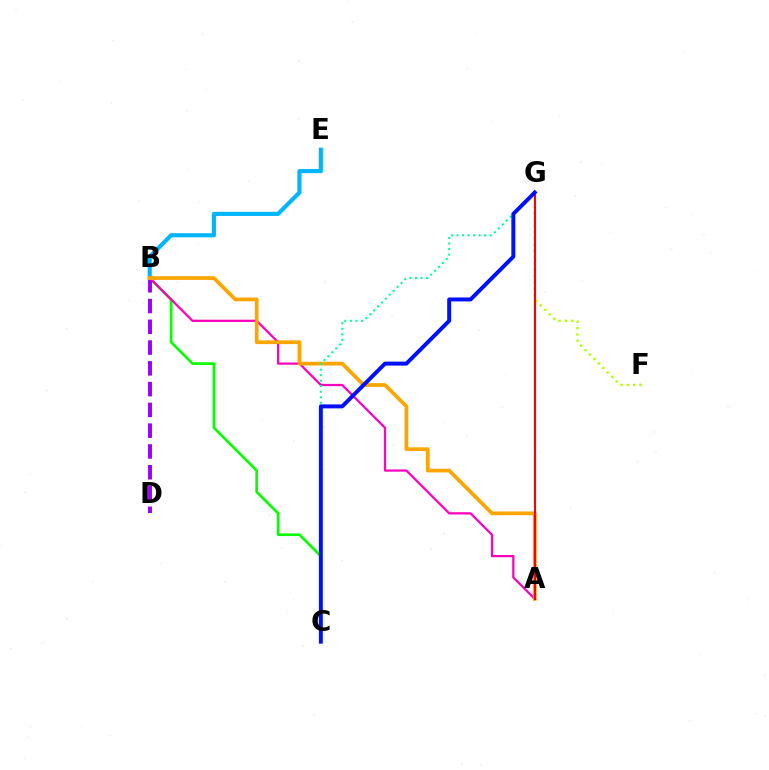{('F', 'G'): [{'color': '#b3ff00', 'line_style': 'dotted', 'thickness': 1.72}], ('B', 'C'): [{'color': '#08ff00', 'line_style': 'solid', 'thickness': 1.93}], ('B', 'D'): [{'color': '#9b00ff', 'line_style': 'dashed', 'thickness': 2.82}], ('B', 'E'): [{'color': '#00b5ff', 'line_style': 'solid', 'thickness': 2.97}], ('A', 'B'): [{'color': '#ff00bd', 'line_style': 'solid', 'thickness': 1.61}, {'color': '#ffa500', 'line_style': 'solid', 'thickness': 2.69}], ('A', 'G'): [{'color': '#ff0000', 'line_style': 'solid', 'thickness': 1.51}], ('C', 'G'): [{'color': '#00ff9d', 'line_style': 'dotted', 'thickness': 1.5}, {'color': '#0010ff', 'line_style': 'solid', 'thickness': 2.85}]}